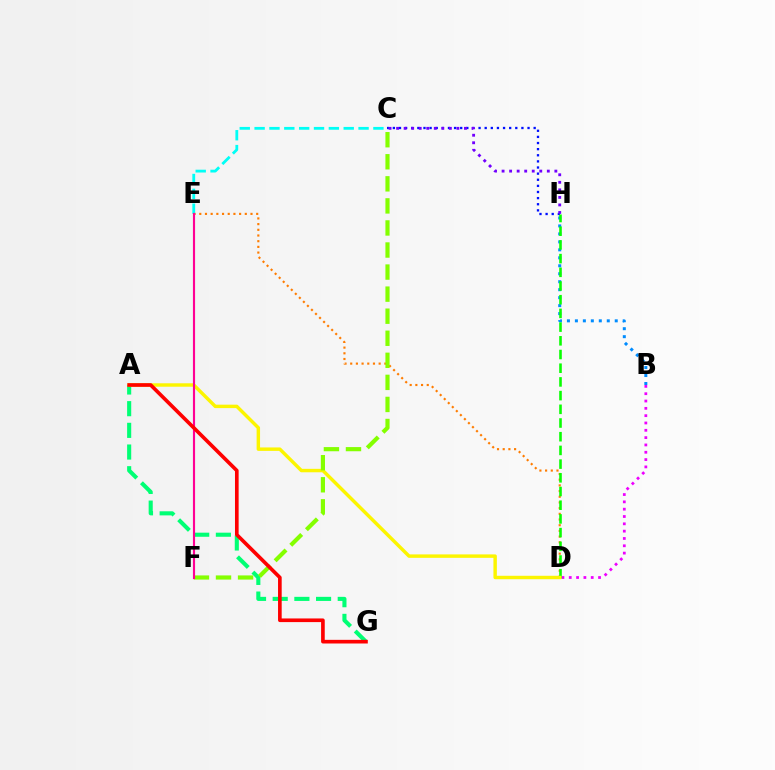{('B', 'D'): [{'color': '#ee00ff', 'line_style': 'dotted', 'thickness': 1.99}], ('C', 'H'): [{'color': '#0010ff', 'line_style': 'dotted', 'thickness': 1.66}, {'color': '#7200ff', 'line_style': 'dotted', 'thickness': 2.05}], ('D', 'E'): [{'color': '#ff7c00', 'line_style': 'dotted', 'thickness': 1.55}], ('C', 'E'): [{'color': '#00fff6', 'line_style': 'dashed', 'thickness': 2.02}], ('B', 'H'): [{'color': '#008cff', 'line_style': 'dotted', 'thickness': 2.17}], ('D', 'H'): [{'color': '#08ff00', 'line_style': 'dashed', 'thickness': 1.86}], ('A', 'G'): [{'color': '#00ff74', 'line_style': 'dashed', 'thickness': 2.95}, {'color': '#ff0000', 'line_style': 'solid', 'thickness': 2.63}], ('A', 'D'): [{'color': '#fcf500', 'line_style': 'solid', 'thickness': 2.48}], ('C', 'F'): [{'color': '#84ff00', 'line_style': 'dashed', 'thickness': 3.0}], ('E', 'F'): [{'color': '#ff0094', 'line_style': 'solid', 'thickness': 1.54}]}